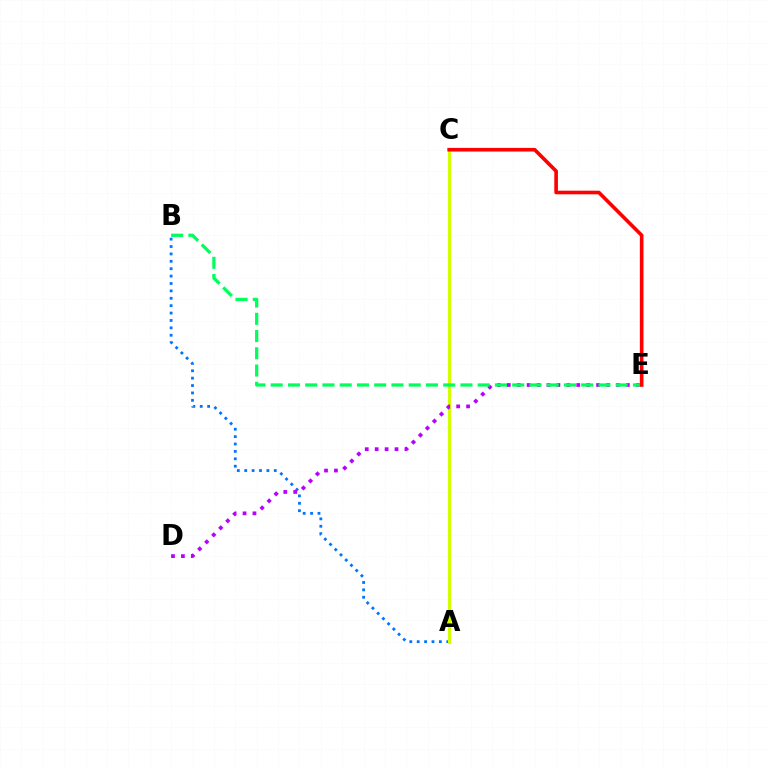{('A', 'B'): [{'color': '#0074ff', 'line_style': 'dotted', 'thickness': 2.01}], ('A', 'C'): [{'color': '#d1ff00', 'line_style': 'solid', 'thickness': 2.26}], ('D', 'E'): [{'color': '#b900ff', 'line_style': 'dotted', 'thickness': 2.7}], ('B', 'E'): [{'color': '#00ff5c', 'line_style': 'dashed', 'thickness': 2.34}], ('C', 'E'): [{'color': '#ff0000', 'line_style': 'solid', 'thickness': 2.61}]}